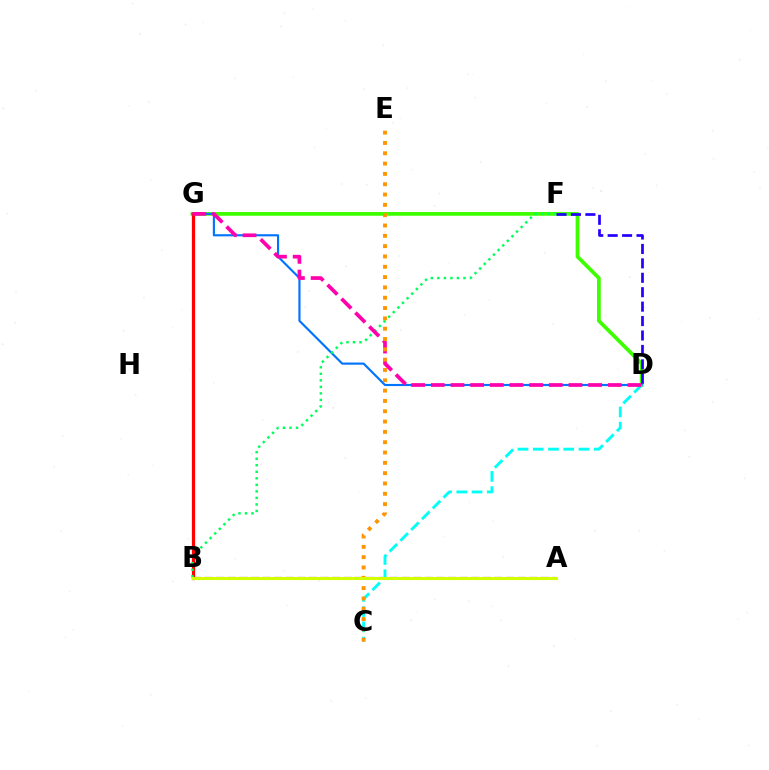{('D', 'G'): [{'color': '#3dff00', 'line_style': 'solid', 'thickness': 2.69}, {'color': '#0074ff', 'line_style': 'solid', 'thickness': 1.55}, {'color': '#ff00ac', 'line_style': 'dashed', 'thickness': 2.67}], ('A', 'B'): [{'color': '#b900ff', 'line_style': 'dashed', 'thickness': 1.57}, {'color': '#d1ff00', 'line_style': 'solid', 'thickness': 2.2}], ('C', 'D'): [{'color': '#00fff6', 'line_style': 'dashed', 'thickness': 2.07}], ('B', 'G'): [{'color': '#ff0000', 'line_style': 'solid', 'thickness': 2.32}], ('B', 'F'): [{'color': '#00ff5c', 'line_style': 'dotted', 'thickness': 1.77}], ('C', 'E'): [{'color': '#ff9400', 'line_style': 'dotted', 'thickness': 2.8}], ('D', 'F'): [{'color': '#2500ff', 'line_style': 'dashed', 'thickness': 1.96}]}